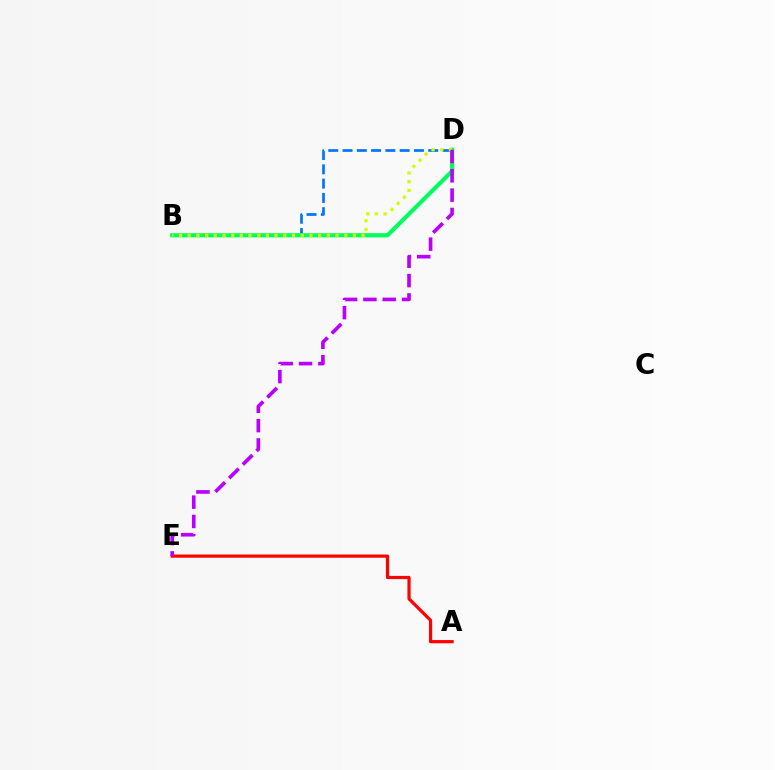{('B', 'D'): [{'color': '#0074ff', 'line_style': 'dashed', 'thickness': 1.94}, {'color': '#00ff5c', 'line_style': 'solid', 'thickness': 2.99}, {'color': '#d1ff00', 'line_style': 'dotted', 'thickness': 2.36}], ('A', 'E'): [{'color': '#ff0000', 'line_style': 'solid', 'thickness': 2.31}], ('D', 'E'): [{'color': '#b900ff', 'line_style': 'dashed', 'thickness': 2.63}]}